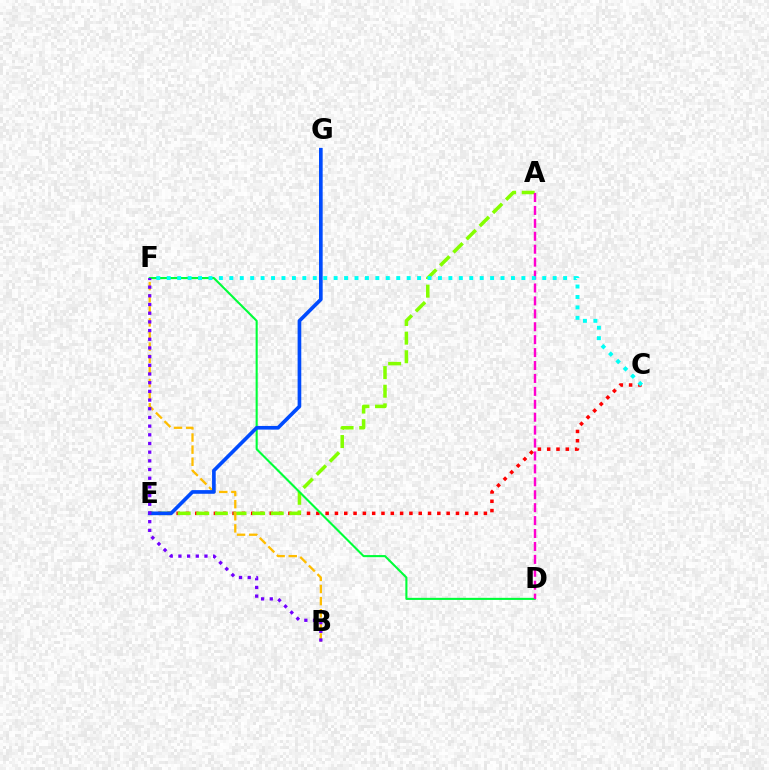{('C', 'E'): [{'color': '#ff0000', 'line_style': 'dotted', 'thickness': 2.53}], ('A', 'E'): [{'color': '#84ff00', 'line_style': 'dashed', 'thickness': 2.53}], ('B', 'F'): [{'color': '#ffbd00', 'line_style': 'dashed', 'thickness': 1.65}, {'color': '#7200ff', 'line_style': 'dotted', 'thickness': 2.36}], ('D', 'F'): [{'color': '#00ff39', 'line_style': 'solid', 'thickness': 1.51}], ('A', 'D'): [{'color': '#ff00cf', 'line_style': 'dashed', 'thickness': 1.76}], ('E', 'G'): [{'color': '#004bff', 'line_style': 'solid', 'thickness': 2.64}], ('C', 'F'): [{'color': '#00fff6', 'line_style': 'dotted', 'thickness': 2.83}]}